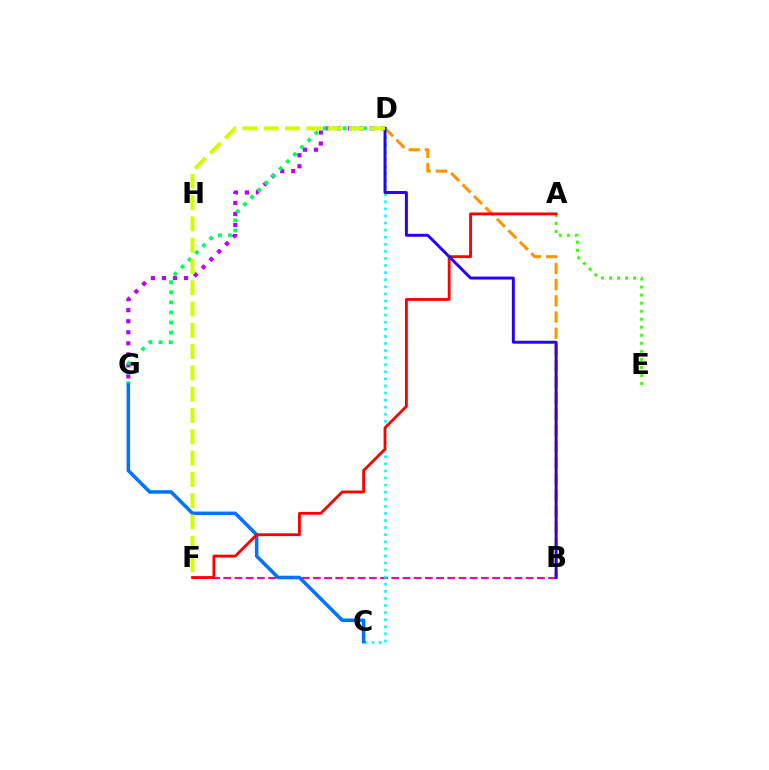{('D', 'G'): [{'color': '#b900ff', 'line_style': 'dotted', 'thickness': 3.0}, {'color': '#00ff5c', 'line_style': 'dotted', 'thickness': 2.74}], ('A', 'E'): [{'color': '#3dff00', 'line_style': 'dotted', 'thickness': 2.18}], ('B', 'F'): [{'color': '#ff00ac', 'line_style': 'dashed', 'thickness': 1.52}], ('B', 'D'): [{'color': '#ff9400', 'line_style': 'dashed', 'thickness': 2.2}, {'color': '#2500ff', 'line_style': 'solid', 'thickness': 2.12}], ('C', 'D'): [{'color': '#00fff6', 'line_style': 'dotted', 'thickness': 1.92}], ('C', 'G'): [{'color': '#0074ff', 'line_style': 'solid', 'thickness': 2.55}], ('A', 'F'): [{'color': '#ff0000', 'line_style': 'solid', 'thickness': 2.04}], ('D', 'F'): [{'color': '#d1ff00', 'line_style': 'dashed', 'thickness': 2.89}]}